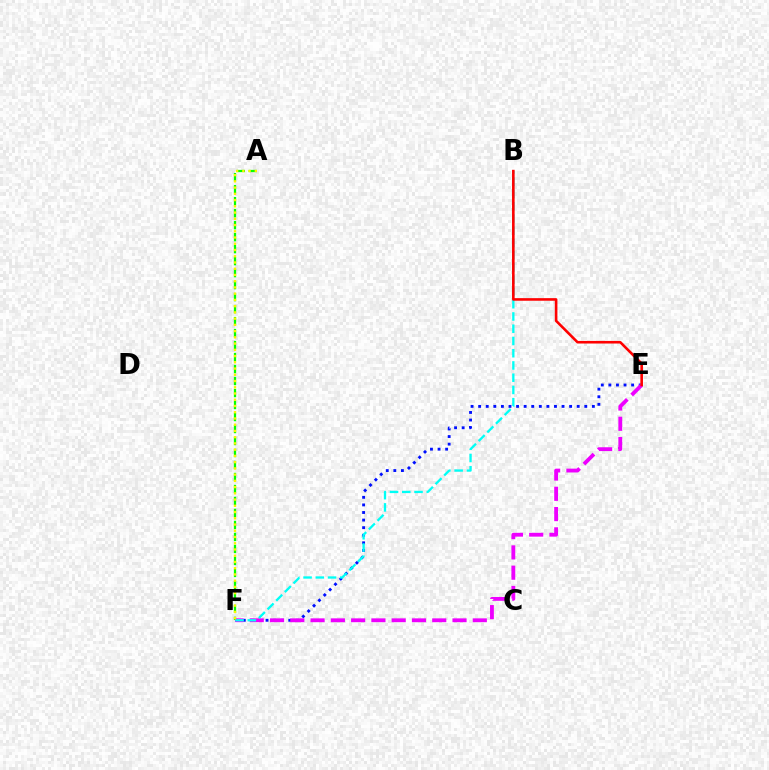{('A', 'F'): [{'color': '#08ff00', 'line_style': 'dashed', 'thickness': 1.63}, {'color': '#fcf500', 'line_style': 'dotted', 'thickness': 1.7}], ('E', 'F'): [{'color': '#0010ff', 'line_style': 'dotted', 'thickness': 2.06}, {'color': '#ee00ff', 'line_style': 'dashed', 'thickness': 2.75}], ('B', 'F'): [{'color': '#00fff6', 'line_style': 'dashed', 'thickness': 1.66}], ('B', 'E'): [{'color': '#ff0000', 'line_style': 'solid', 'thickness': 1.87}]}